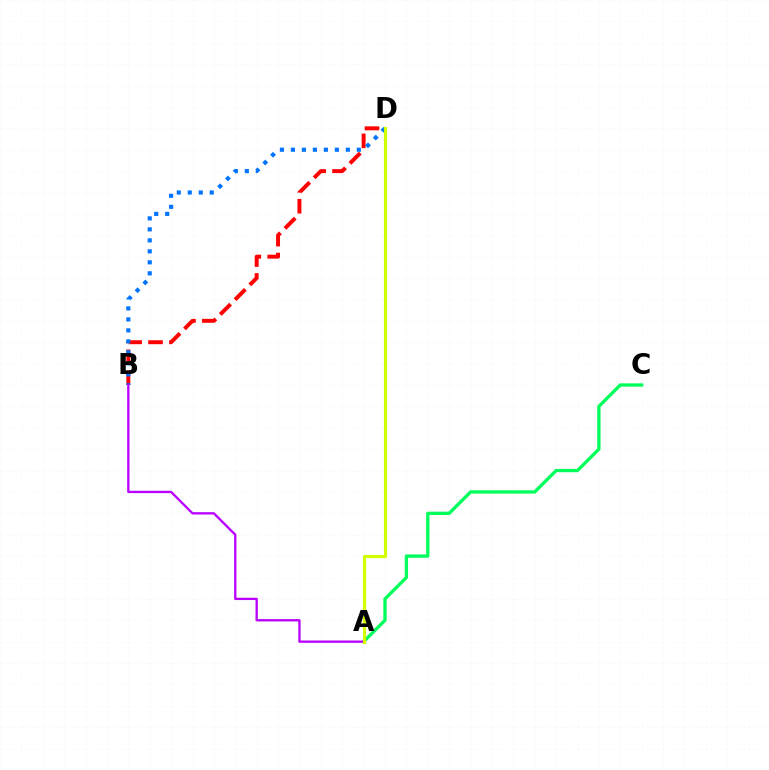{('B', 'D'): [{'color': '#ff0000', 'line_style': 'dashed', 'thickness': 2.84}, {'color': '#0074ff', 'line_style': 'dotted', 'thickness': 2.99}], ('A', 'C'): [{'color': '#00ff5c', 'line_style': 'solid', 'thickness': 2.38}], ('A', 'B'): [{'color': '#b900ff', 'line_style': 'solid', 'thickness': 1.67}], ('A', 'D'): [{'color': '#d1ff00', 'line_style': 'solid', 'thickness': 2.29}]}